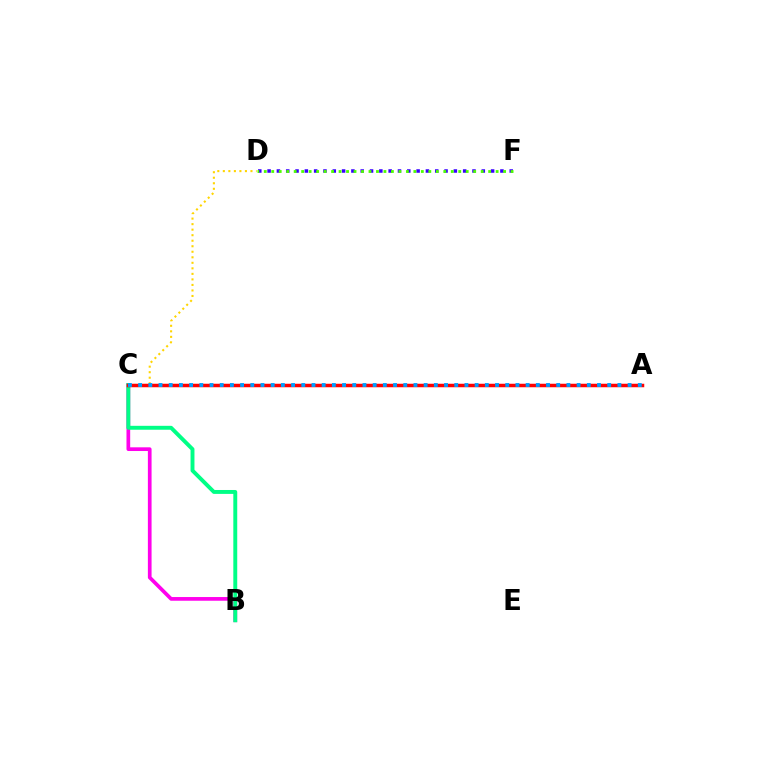{('B', 'C'): [{'color': '#ff00ed', 'line_style': 'solid', 'thickness': 2.66}, {'color': '#00ff86', 'line_style': 'solid', 'thickness': 2.82}], ('C', 'D'): [{'color': '#ffd500', 'line_style': 'dotted', 'thickness': 1.5}], ('D', 'F'): [{'color': '#3700ff', 'line_style': 'dotted', 'thickness': 2.53}, {'color': '#4fff00', 'line_style': 'dotted', 'thickness': 2.03}], ('A', 'C'): [{'color': '#ff0000', 'line_style': 'solid', 'thickness': 2.52}, {'color': '#009eff', 'line_style': 'dotted', 'thickness': 2.77}]}